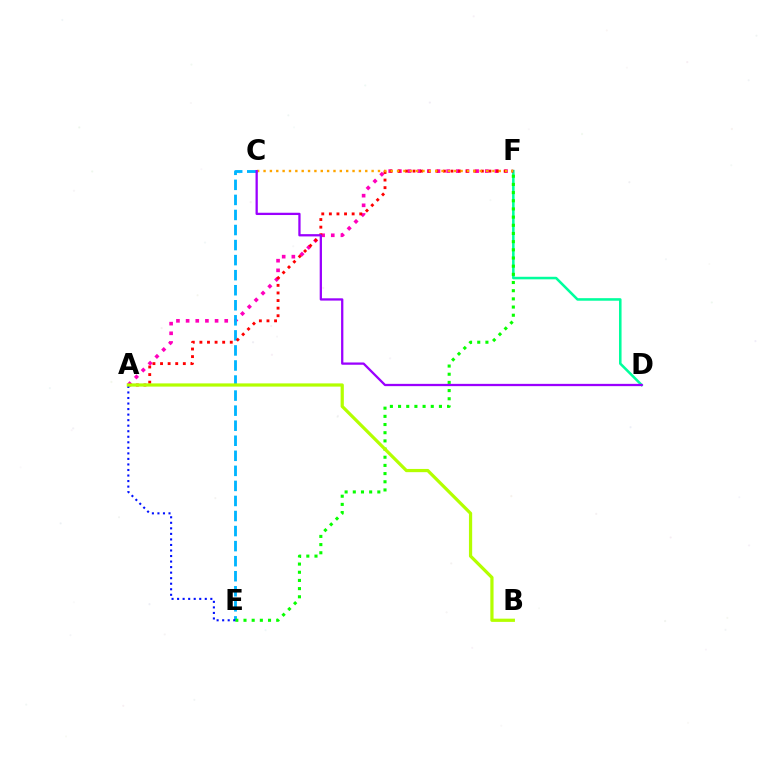{('A', 'F'): [{'color': '#ff00bd', 'line_style': 'dotted', 'thickness': 2.62}, {'color': '#ff0000', 'line_style': 'dotted', 'thickness': 2.06}], ('C', 'E'): [{'color': '#00b5ff', 'line_style': 'dashed', 'thickness': 2.04}], ('D', 'F'): [{'color': '#00ff9d', 'line_style': 'solid', 'thickness': 1.83}], ('E', 'F'): [{'color': '#08ff00', 'line_style': 'dotted', 'thickness': 2.22}], ('C', 'F'): [{'color': '#ffa500', 'line_style': 'dotted', 'thickness': 1.73}], ('C', 'D'): [{'color': '#9b00ff', 'line_style': 'solid', 'thickness': 1.64}], ('A', 'E'): [{'color': '#0010ff', 'line_style': 'dotted', 'thickness': 1.5}], ('A', 'B'): [{'color': '#b3ff00', 'line_style': 'solid', 'thickness': 2.32}]}